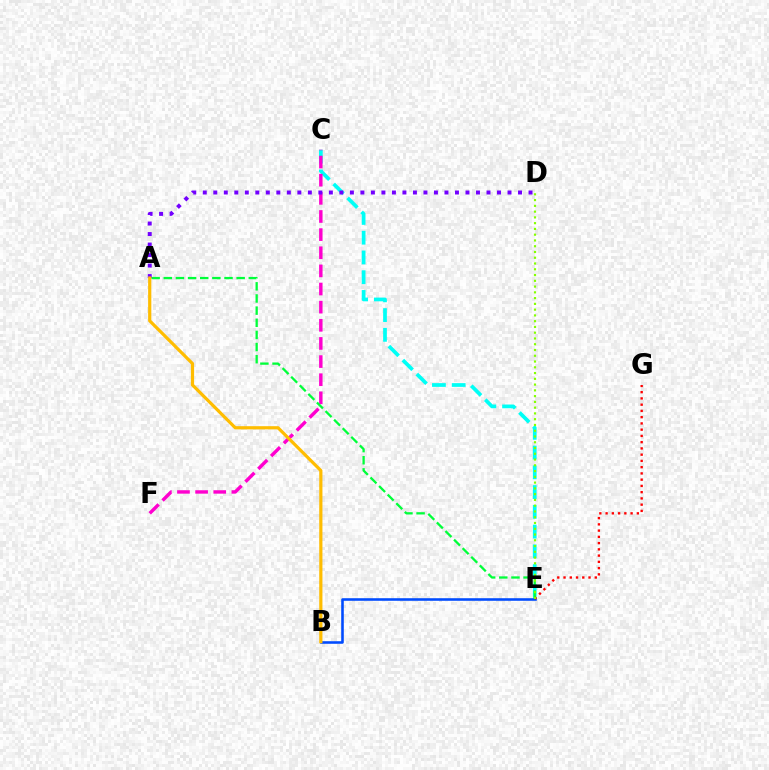{('C', 'E'): [{'color': '#00fff6', 'line_style': 'dashed', 'thickness': 2.68}], ('C', 'F'): [{'color': '#ff00cf', 'line_style': 'dashed', 'thickness': 2.46}], ('A', 'E'): [{'color': '#00ff39', 'line_style': 'dashed', 'thickness': 1.65}], ('A', 'D'): [{'color': '#7200ff', 'line_style': 'dotted', 'thickness': 2.85}], ('B', 'E'): [{'color': '#004bff', 'line_style': 'solid', 'thickness': 1.86}], ('A', 'B'): [{'color': '#ffbd00', 'line_style': 'solid', 'thickness': 2.3}], ('E', 'G'): [{'color': '#ff0000', 'line_style': 'dotted', 'thickness': 1.7}], ('D', 'E'): [{'color': '#84ff00', 'line_style': 'dotted', 'thickness': 1.57}]}